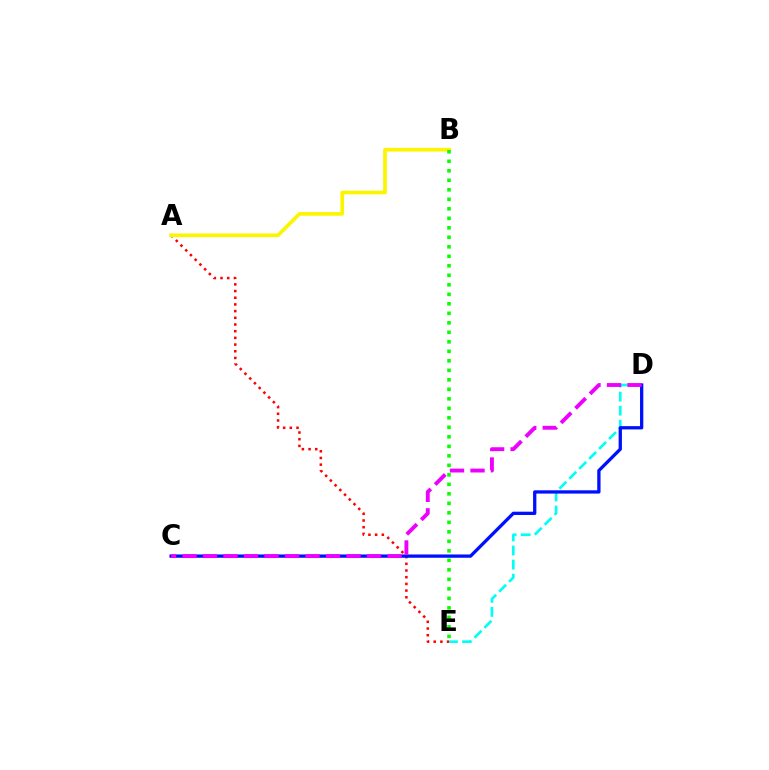{('A', 'E'): [{'color': '#ff0000', 'line_style': 'dotted', 'thickness': 1.82}], ('A', 'B'): [{'color': '#fcf500', 'line_style': 'solid', 'thickness': 2.64}], ('D', 'E'): [{'color': '#00fff6', 'line_style': 'dashed', 'thickness': 1.91}], ('C', 'D'): [{'color': '#0010ff', 'line_style': 'solid', 'thickness': 2.37}, {'color': '#ee00ff', 'line_style': 'dashed', 'thickness': 2.78}], ('B', 'E'): [{'color': '#08ff00', 'line_style': 'dotted', 'thickness': 2.58}]}